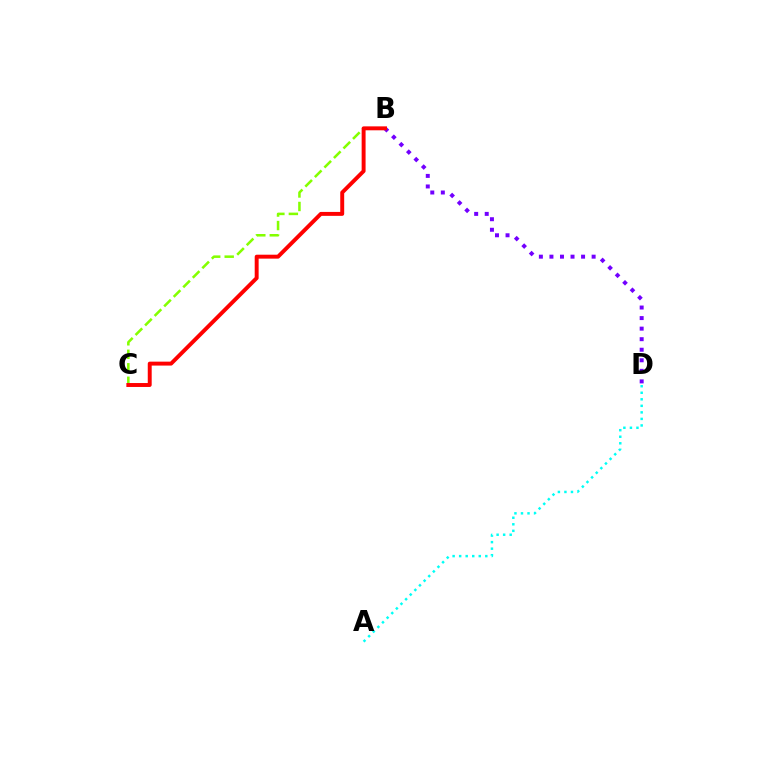{('B', 'C'): [{'color': '#84ff00', 'line_style': 'dashed', 'thickness': 1.83}, {'color': '#ff0000', 'line_style': 'solid', 'thickness': 2.83}], ('B', 'D'): [{'color': '#7200ff', 'line_style': 'dotted', 'thickness': 2.87}], ('A', 'D'): [{'color': '#00fff6', 'line_style': 'dotted', 'thickness': 1.78}]}